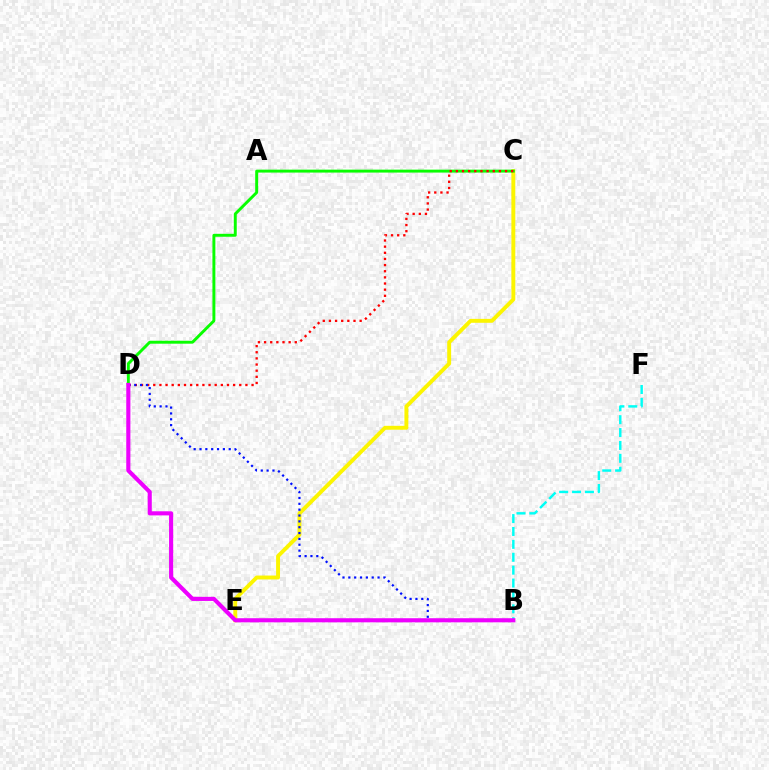{('C', 'E'): [{'color': '#fcf500', 'line_style': 'solid', 'thickness': 2.82}], ('C', 'D'): [{'color': '#08ff00', 'line_style': 'solid', 'thickness': 2.11}, {'color': '#ff0000', 'line_style': 'dotted', 'thickness': 1.67}], ('B', 'D'): [{'color': '#0010ff', 'line_style': 'dotted', 'thickness': 1.59}, {'color': '#ee00ff', 'line_style': 'solid', 'thickness': 2.96}], ('B', 'F'): [{'color': '#00fff6', 'line_style': 'dashed', 'thickness': 1.75}]}